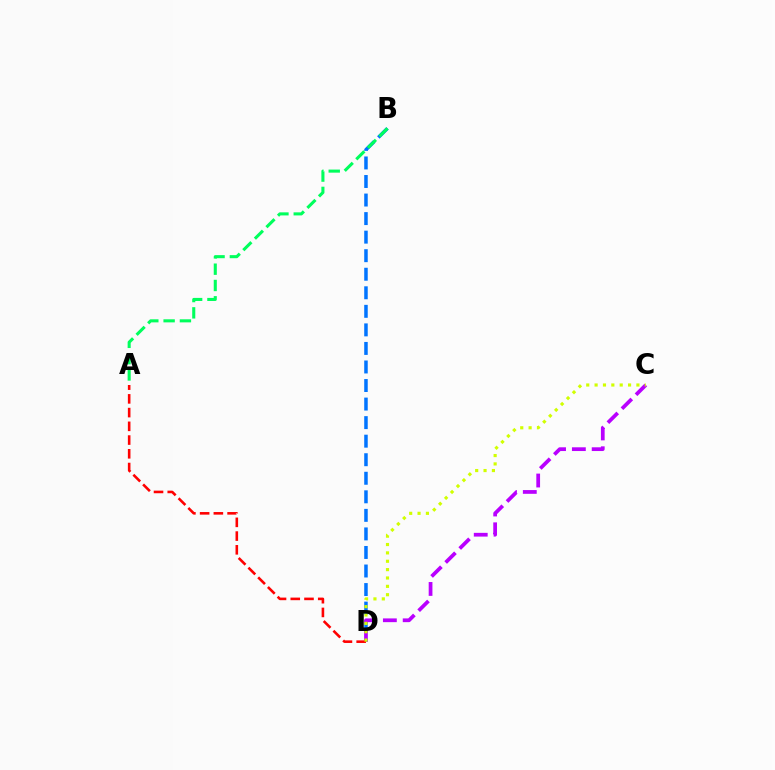{('B', 'D'): [{'color': '#0074ff', 'line_style': 'dashed', 'thickness': 2.52}], ('C', 'D'): [{'color': '#b900ff', 'line_style': 'dashed', 'thickness': 2.69}, {'color': '#d1ff00', 'line_style': 'dotted', 'thickness': 2.27}], ('A', 'D'): [{'color': '#ff0000', 'line_style': 'dashed', 'thickness': 1.87}], ('A', 'B'): [{'color': '#00ff5c', 'line_style': 'dashed', 'thickness': 2.21}]}